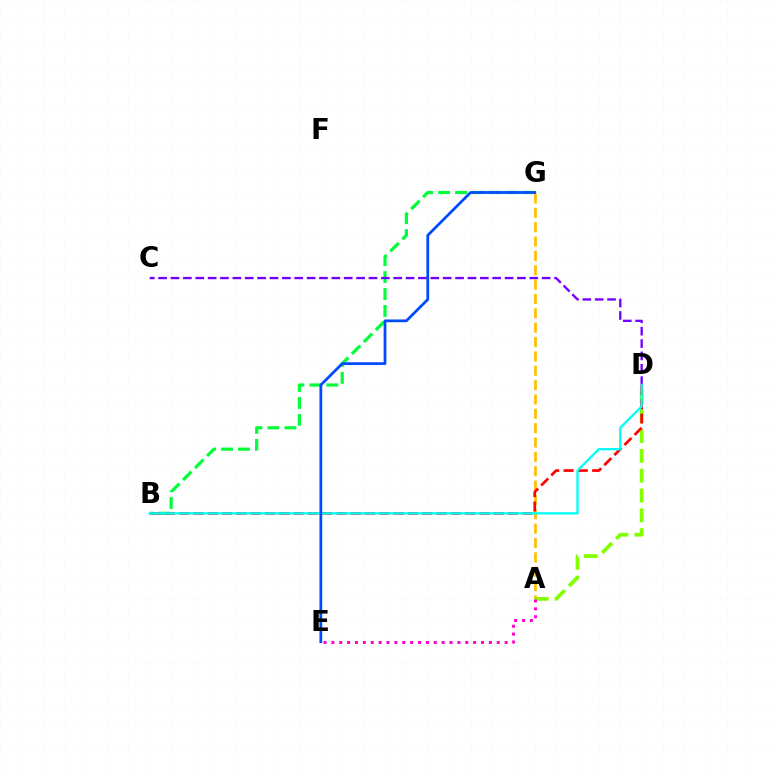{('A', 'G'): [{'color': '#ffbd00', 'line_style': 'dashed', 'thickness': 1.95}], ('A', 'D'): [{'color': '#84ff00', 'line_style': 'dashed', 'thickness': 2.69}], ('B', 'G'): [{'color': '#00ff39', 'line_style': 'dashed', 'thickness': 2.3}], ('B', 'D'): [{'color': '#ff0000', 'line_style': 'dashed', 'thickness': 1.94}, {'color': '#00fff6', 'line_style': 'solid', 'thickness': 1.67}], ('C', 'D'): [{'color': '#7200ff', 'line_style': 'dashed', 'thickness': 1.68}], ('E', 'G'): [{'color': '#004bff', 'line_style': 'solid', 'thickness': 1.98}], ('A', 'E'): [{'color': '#ff00cf', 'line_style': 'dotted', 'thickness': 2.14}]}